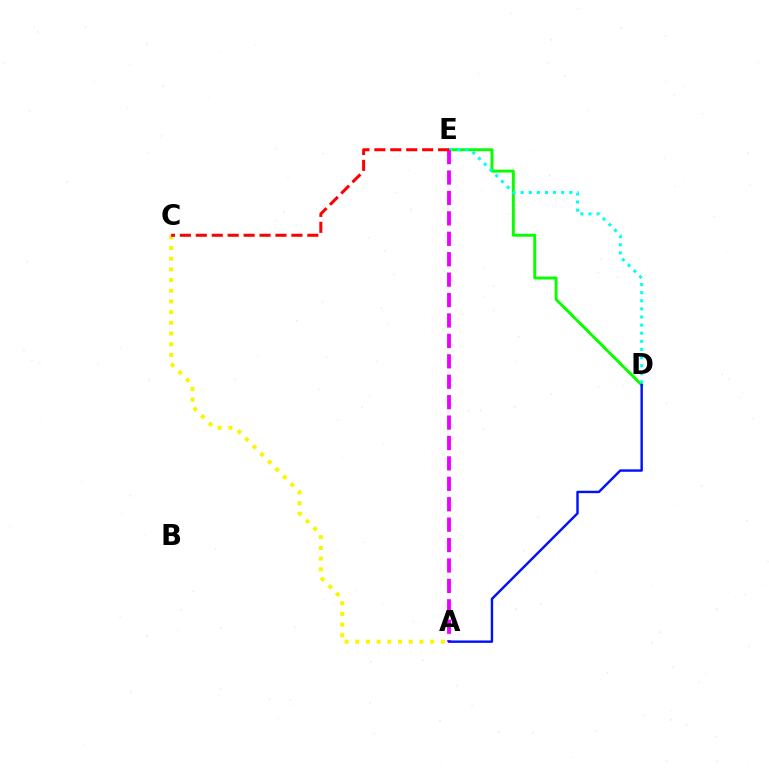{('D', 'E'): [{'color': '#08ff00', 'line_style': 'solid', 'thickness': 2.1}, {'color': '#00fff6', 'line_style': 'dotted', 'thickness': 2.2}], ('A', 'C'): [{'color': '#fcf500', 'line_style': 'dotted', 'thickness': 2.91}], ('A', 'E'): [{'color': '#ee00ff', 'line_style': 'dashed', 'thickness': 2.77}], ('A', 'D'): [{'color': '#0010ff', 'line_style': 'solid', 'thickness': 1.74}], ('C', 'E'): [{'color': '#ff0000', 'line_style': 'dashed', 'thickness': 2.16}]}